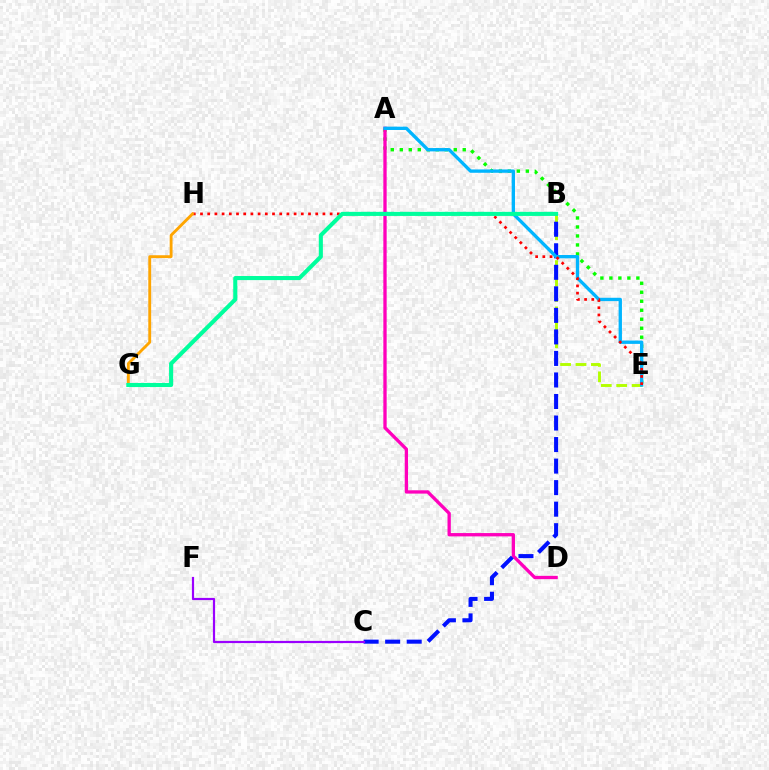{('B', 'E'): [{'color': '#b3ff00', 'line_style': 'dashed', 'thickness': 2.1}], ('A', 'E'): [{'color': '#08ff00', 'line_style': 'dotted', 'thickness': 2.44}, {'color': '#00b5ff', 'line_style': 'solid', 'thickness': 2.4}], ('A', 'D'): [{'color': '#ff00bd', 'line_style': 'solid', 'thickness': 2.39}], ('B', 'C'): [{'color': '#0010ff', 'line_style': 'dashed', 'thickness': 2.93}], ('C', 'F'): [{'color': '#9b00ff', 'line_style': 'solid', 'thickness': 1.58}], ('E', 'H'): [{'color': '#ff0000', 'line_style': 'dotted', 'thickness': 1.96}], ('G', 'H'): [{'color': '#ffa500', 'line_style': 'solid', 'thickness': 2.06}], ('B', 'G'): [{'color': '#00ff9d', 'line_style': 'solid', 'thickness': 2.94}]}